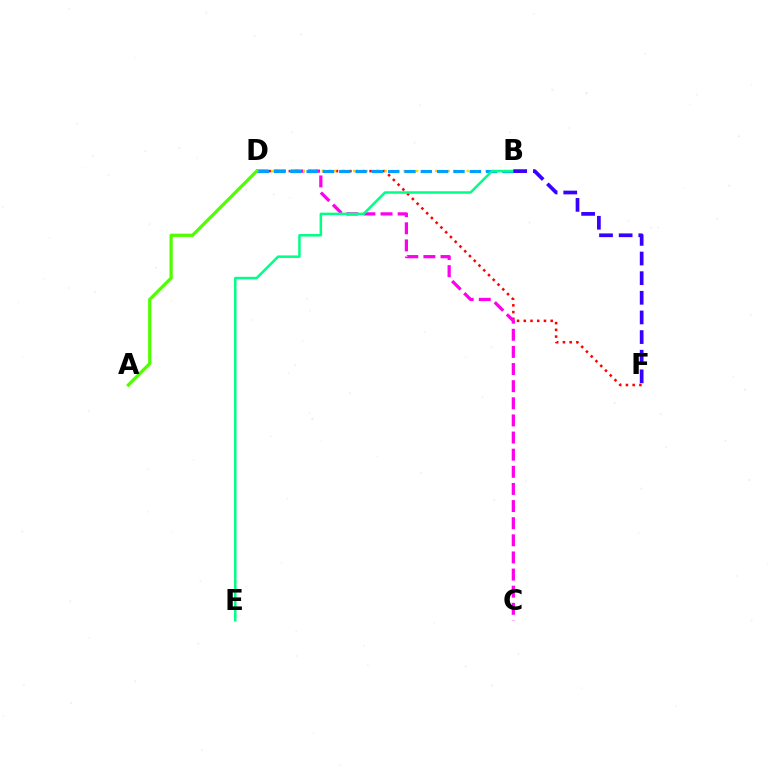{('D', 'F'): [{'color': '#ff0000', 'line_style': 'dotted', 'thickness': 1.83}], ('B', 'D'): [{'color': '#ffd500', 'line_style': 'dotted', 'thickness': 1.71}, {'color': '#009eff', 'line_style': 'dashed', 'thickness': 2.22}], ('C', 'D'): [{'color': '#ff00ed', 'line_style': 'dashed', 'thickness': 2.33}], ('B', 'E'): [{'color': '#00ff86', 'line_style': 'solid', 'thickness': 1.8}], ('B', 'F'): [{'color': '#3700ff', 'line_style': 'dashed', 'thickness': 2.67}], ('A', 'D'): [{'color': '#4fff00', 'line_style': 'solid', 'thickness': 2.32}]}